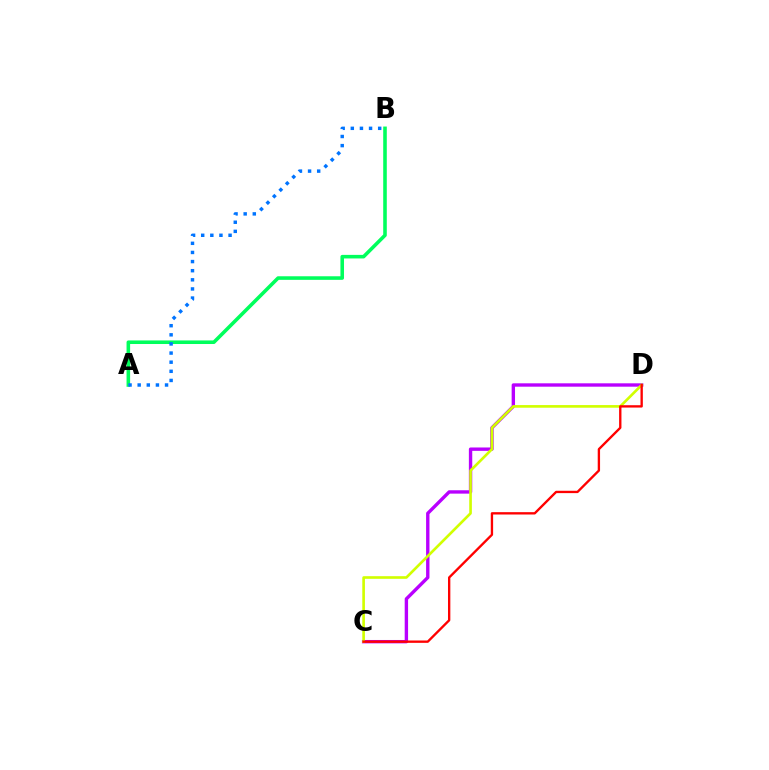{('C', 'D'): [{'color': '#b900ff', 'line_style': 'solid', 'thickness': 2.43}, {'color': '#d1ff00', 'line_style': 'solid', 'thickness': 1.9}, {'color': '#ff0000', 'line_style': 'solid', 'thickness': 1.69}], ('A', 'B'): [{'color': '#00ff5c', 'line_style': 'solid', 'thickness': 2.57}, {'color': '#0074ff', 'line_style': 'dotted', 'thickness': 2.48}]}